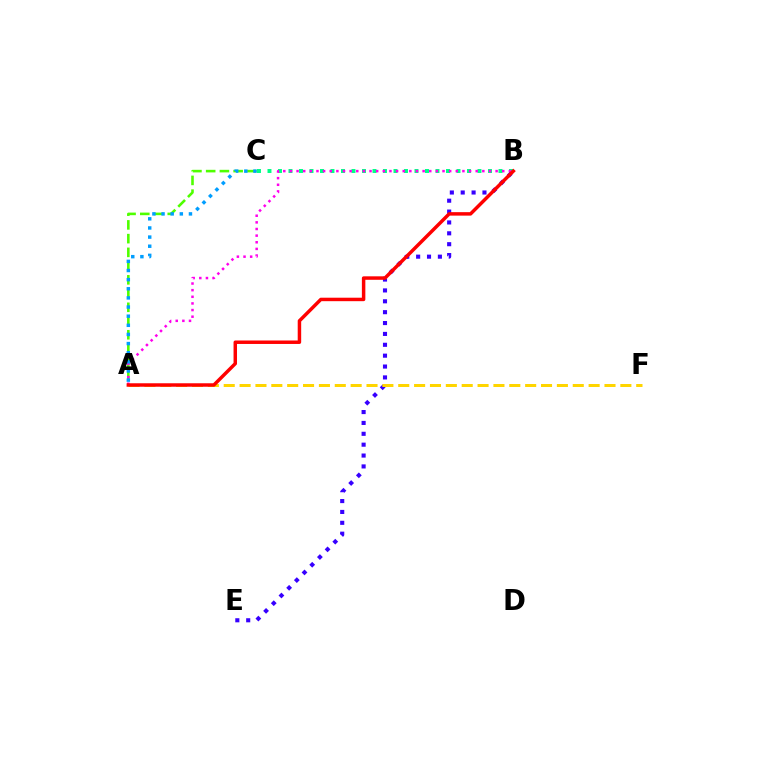{('B', 'C'): [{'color': '#00ff86', 'line_style': 'dotted', 'thickness': 2.85}], ('A', 'C'): [{'color': '#4fff00', 'line_style': 'dashed', 'thickness': 1.87}, {'color': '#009eff', 'line_style': 'dotted', 'thickness': 2.48}], ('B', 'E'): [{'color': '#3700ff', 'line_style': 'dotted', 'thickness': 2.95}], ('A', 'B'): [{'color': '#ff00ed', 'line_style': 'dotted', 'thickness': 1.8}, {'color': '#ff0000', 'line_style': 'solid', 'thickness': 2.5}], ('A', 'F'): [{'color': '#ffd500', 'line_style': 'dashed', 'thickness': 2.16}]}